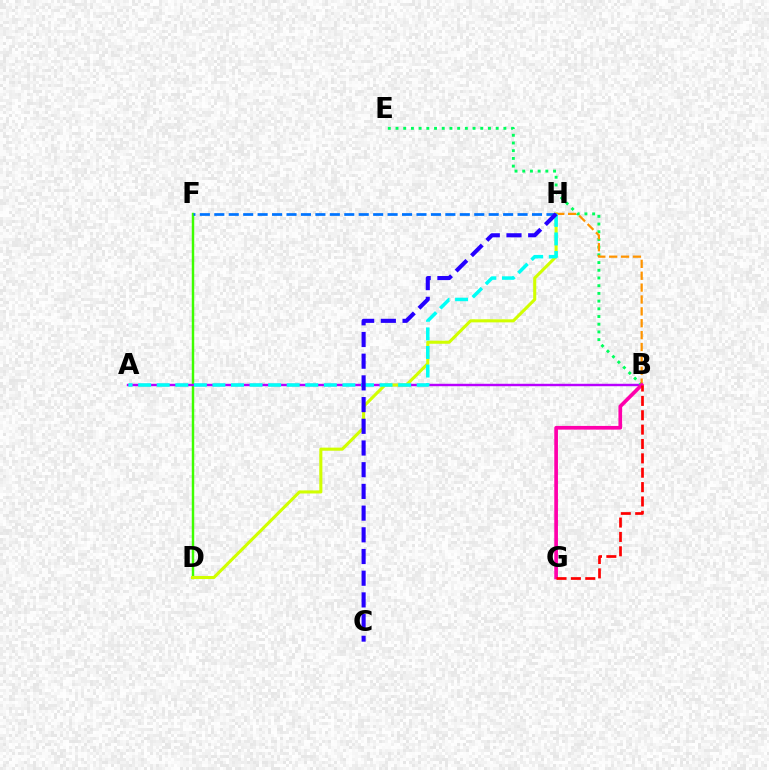{('D', 'F'): [{'color': '#3dff00', 'line_style': 'solid', 'thickness': 1.76}], ('A', 'B'): [{'color': '#b900ff', 'line_style': 'solid', 'thickness': 1.75}], ('B', 'E'): [{'color': '#00ff5c', 'line_style': 'dotted', 'thickness': 2.09}], ('D', 'H'): [{'color': '#d1ff00', 'line_style': 'solid', 'thickness': 2.21}], ('B', 'H'): [{'color': '#ff9400', 'line_style': 'dashed', 'thickness': 1.61}], ('F', 'H'): [{'color': '#0074ff', 'line_style': 'dashed', 'thickness': 1.96}], ('B', 'G'): [{'color': '#ff00ac', 'line_style': 'solid', 'thickness': 2.65}, {'color': '#ff0000', 'line_style': 'dashed', 'thickness': 1.95}], ('A', 'H'): [{'color': '#00fff6', 'line_style': 'dashed', 'thickness': 2.52}], ('C', 'H'): [{'color': '#2500ff', 'line_style': 'dashed', 'thickness': 2.95}]}